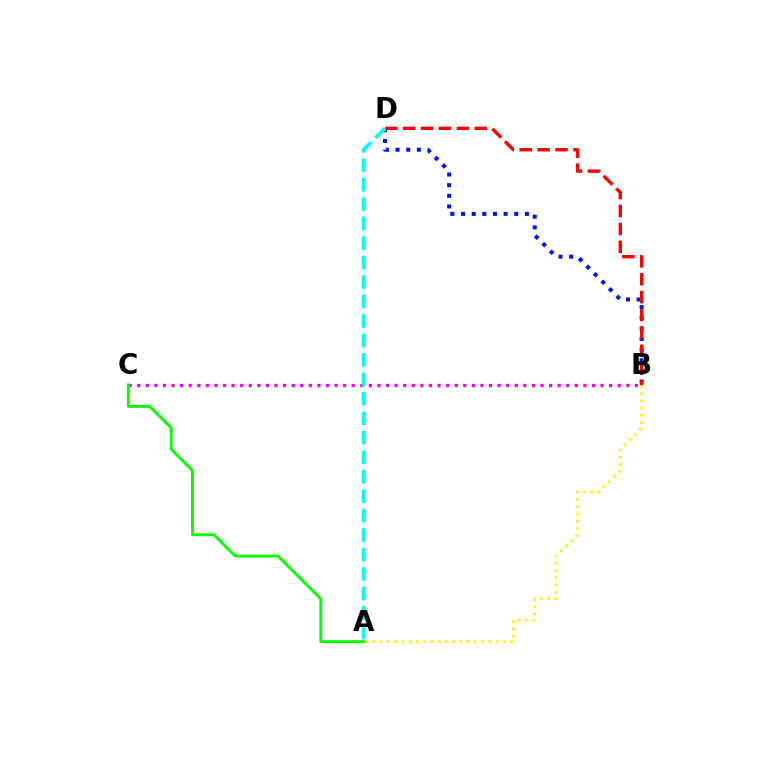{('B', 'C'): [{'color': '#ee00ff', 'line_style': 'dotted', 'thickness': 2.33}], ('A', 'B'): [{'color': '#fcf500', 'line_style': 'dotted', 'thickness': 1.97}], ('B', 'D'): [{'color': '#0010ff', 'line_style': 'dotted', 'thickness': 2.89}, {'color': '#ff0000', 'line_style': 'dashed', 'thickness': 2.43}], ('A', 'C'): [{'color': '#08ff00', 'line_style': 'solid', 'thickness': 2.11}], ('A', 'D'): [{'color': '#00fff6', 'line_style': 'dashed', 'thickness': 2.64}]}